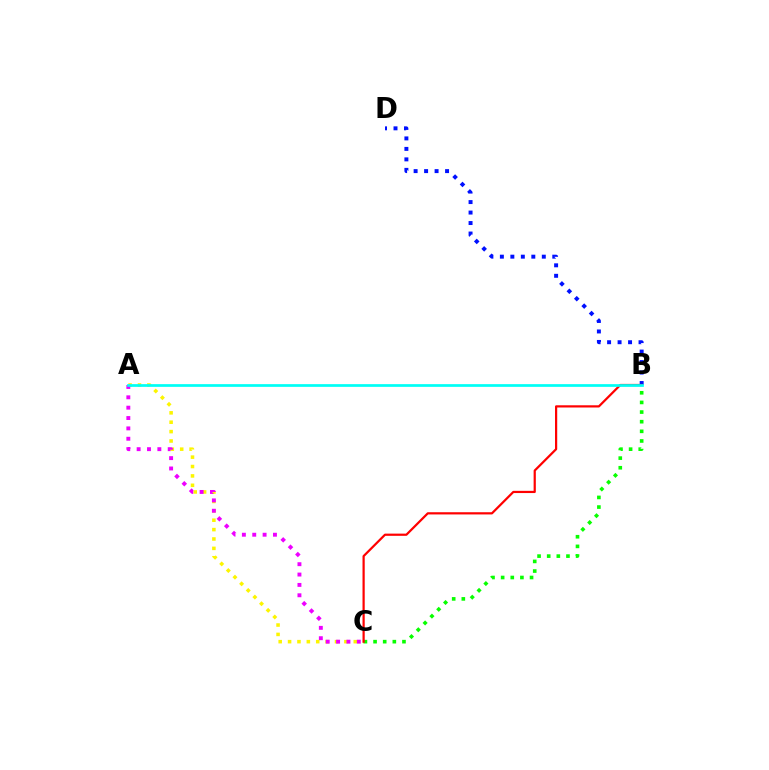{('A', 'C'): [{'color': '#fcf500', 'line_style': 'dotted', 'thickness': 2.55}, {'color': '#ee00ff', 'line_style': 'dotted', 'thickness': 2.81}], ('B', 'D'): [{'color': '#0010ff', 'line_style': 'dotted', 'thickness': 2.85}], ('B', 'C'): [{'color': '#08ff00', 'line_style': 'dotted', 'thickness': 2.62}, {'color': '#ff0000', 'line_style': 'solid', 'thickness': 1.59}], ('A', 'B'): [{'color': '#00fff6', 'line_style': 'solid', 'thickness': 1.95}]}